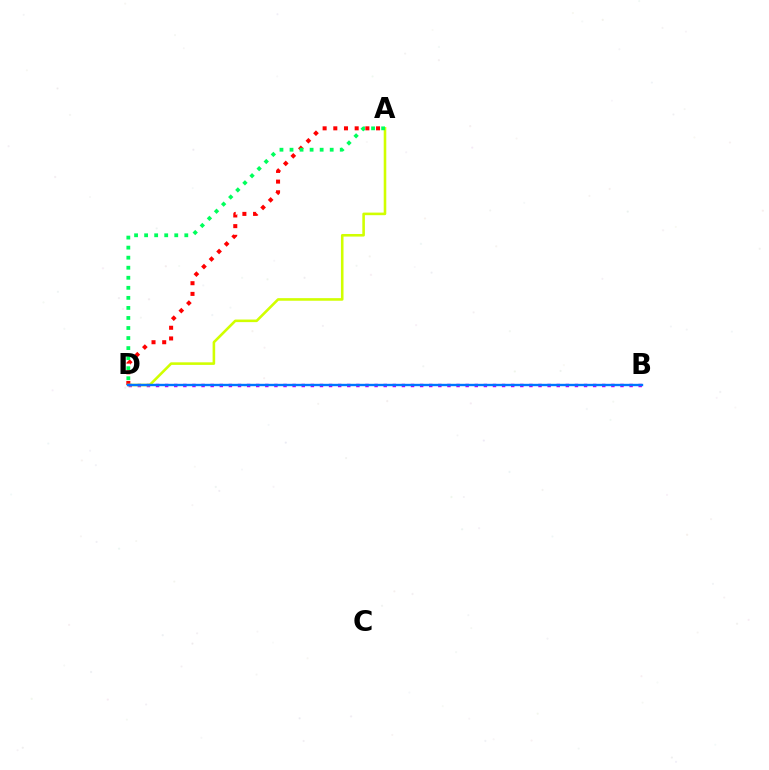{('A', 'D'): [{'color': '#ff0000', 'line_style': 'dotted', 'thickness': 2.9}, {'color': '#d1ff00', 'line_style': 'solid', 'thickness': 1.86}, {'color': '#00ff5c', 'line_style': 'dotted', 'thickness': 2.73}], ('B', 'D'): [{'color': '#b900ff', 'line_style': 'dotted', 'thickness': 2.47}, {'color': '#0074ff', 'line_style': 'solid', 'thickness': 1.71}]}